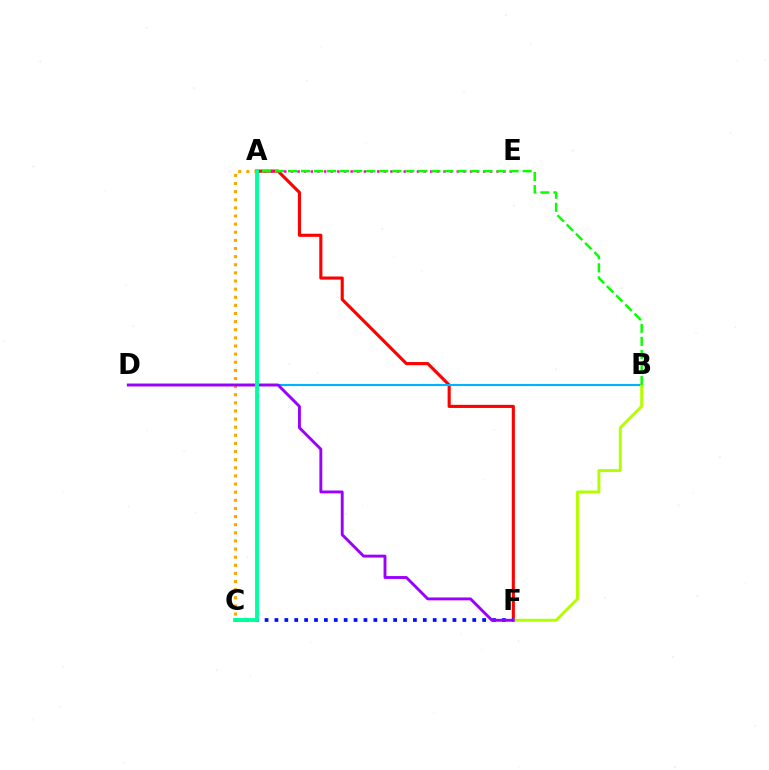{('A', 'C'): [{'color': '#ffa500', 'line_style': 'dotted', 'thickness': 2.21}, {'color': '#00ff9d', 'line_style': 'solid', 'thickness': 2.79}], ('A', 'F'): [{'color': '#ff0000', 'line_style': 'solid', 'thickness': 2.25}], ('B', 'D'): [{'color': '#00b5ff', 'line_style': 'solid', 'thickness': 1.52}], ('B', 'F'): [{'color': '#b3ff00', 'line_style': 'solid', 'thickness': 2.13}], ('A', 'E'): [{'color': '#ff00bd', 'line_style': 'dotted', 'thickness': 1.8}], ('A', 'B'): [{'color': '#08ff00', 'line_style': 'dashed', 'thickness': 1.77}], ('C', 'F'): [{'color': '#0010ff', 'line_style': 'dotted', 'thickness': 2.69}], ('D', 'F'): [{'color': '#9b00ff', 'line_style': 'solid', 'thickness': 2.08}]}